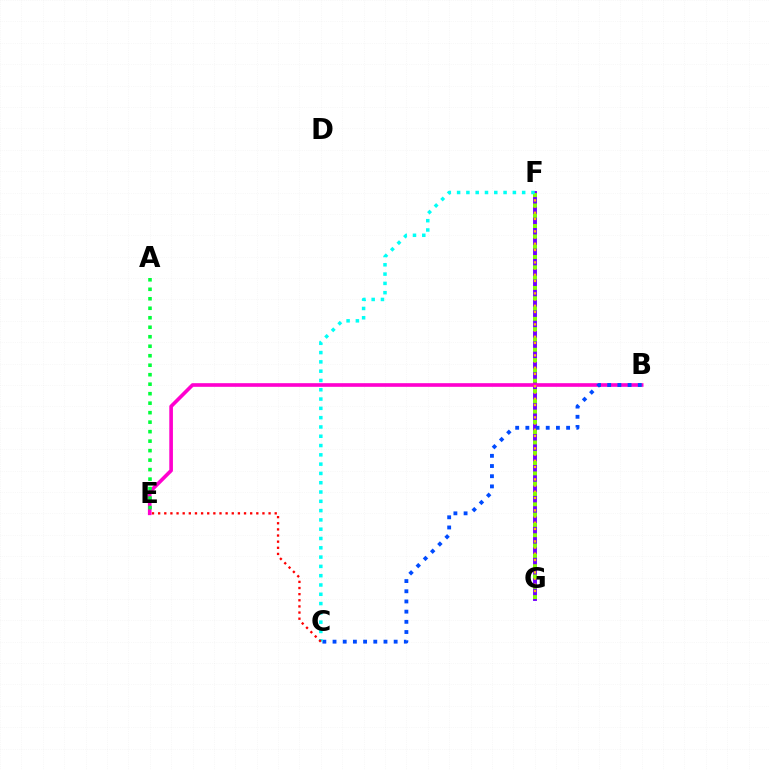{('F', 'G'): [{'color': '#7200ff', 'line_style': 'solid', 'thickness': 2.81}, {'color': '#ffbd00', 'line_style': 'dotted', 'thickness': 1.68}, {'color': '#84ff00', 'line_style': 'dotted', 'thickness': 2.8}], ('B', 'E'): [{'color': '#ff00cf', 'line_style': 'solid', 'thickness': 2.62}], ('B', 'C'): [{'color': '#004bff', 'line_style': 'dotted', 'thickness': 2.77}], ('A', 'E'): [{'color': '#00ff39', 'line_style': 'dotted', 'thickness': 2.58}], ('C', 'F'): [{'color': '#00fff6', 'line_style': 'dotted', 'thickness': 2.53}], ('C', 'E'): [{'color': '#ff0000', 'line_style': 'dotted', 'thickness': 1.67}]}